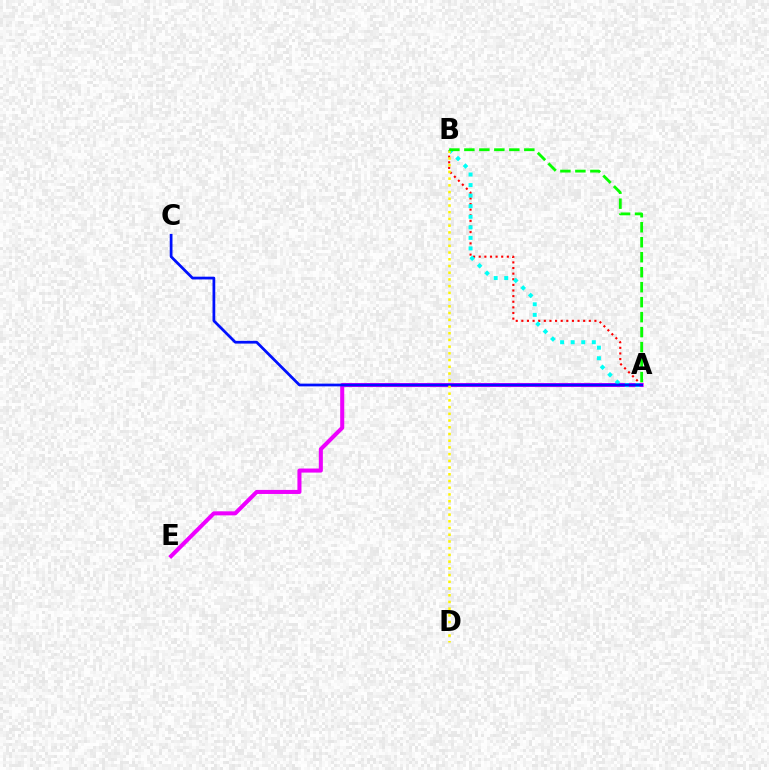{('A', 'B'): [{'color': '#ff0000', 'line_style': 'dotted', 'thickness': 1.53}, {'color': '#00fff6', 'line_style': 'dotted', 'thickness': 2.87}, {'color': '#08ff00', 'line_style': 'dashed', 'thickness': 2.04}], ('A', 'E'): [{'color': '#ee00ff', 'line_style': 'solid', 'thickness': 2.92}], ('A', 'C'): [{'color': '#0010ff', 'line_style': 'solid', 'thickness': 1.98}], ('B', 'D'): [{'color': '#fcf500', 'line_style': 'dotted', 'thickness': 1.83}]}